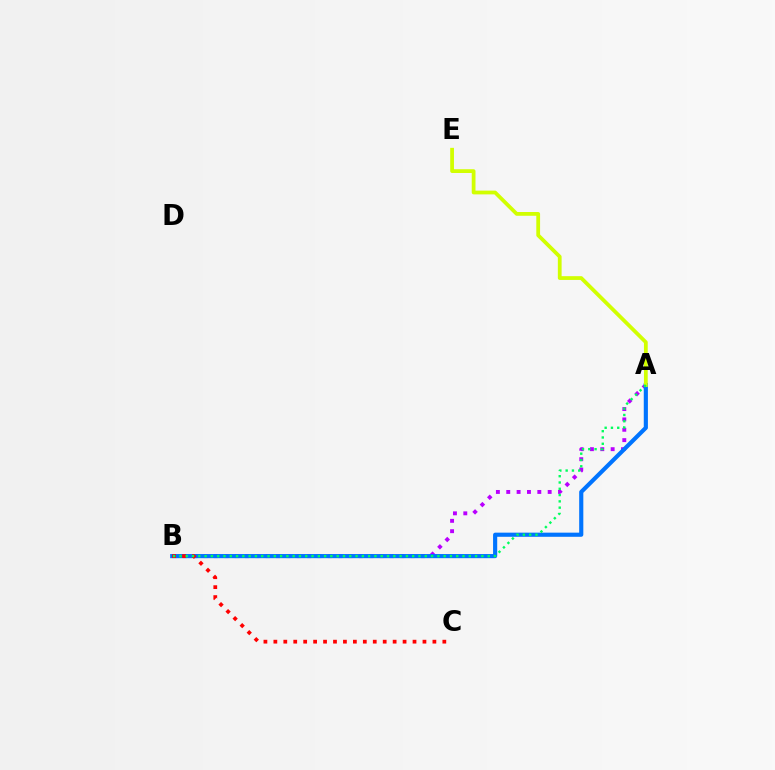{('A', 'B'): [{'color': '#b900ff', 'line_style': 'dotted', 'thickness': 2.81}, {'color': '#0074ff', 'line_style': 'solid', 'thickness': 2.98}, {'color': '#00ff5c', 'line_style': 'dotted', 'thickness': 1.71}], ('B', 'C'): [{'color': '#ff0000', 'line_style': 'dotted', 'thickness': 2.7}], ('A', 'E'): [{'color': '#d1ff00', 'line_style': 'solid', 'thickness': 2.71}]}